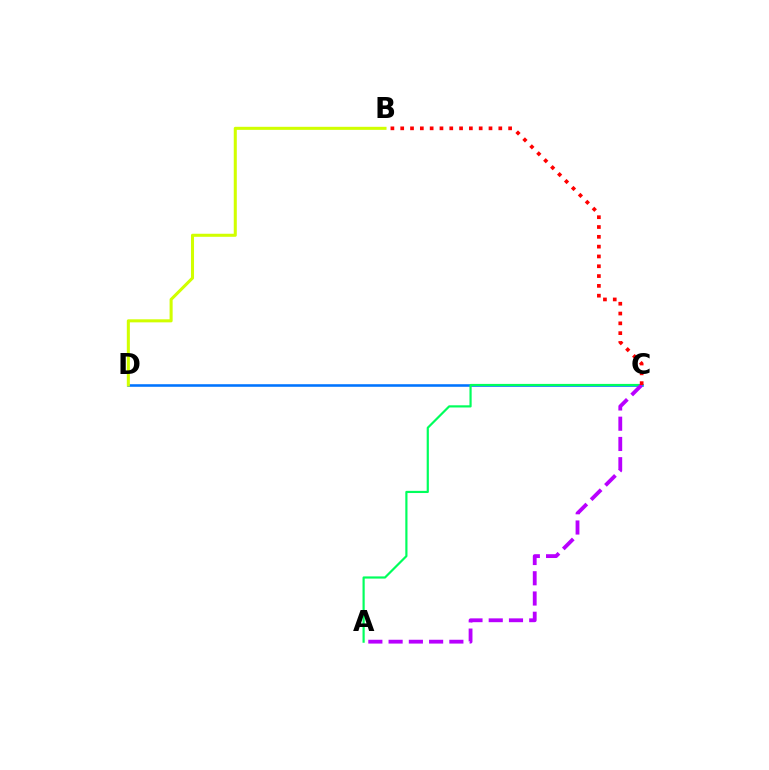{('C', 'D'): [{'color': '#0074ff', 'line_style': 'solid', 'thickness': 1.86}], ('B', 'D'): [{'color': '#d1ff00', 'line_style': 'solid', 'thickness': 2.2}], ('A', 'C'): [{'color': '#00ff5c', 'line_style': 'solid', 'thickness': 1.57}, {'color': '#b900ff', 'line_style': 'dashed', 'thickness': 2.75}], ('B', 'C'): [{'color': '#ff0000', 'line_style': 'dotted', 'thickness': 2.67}]}